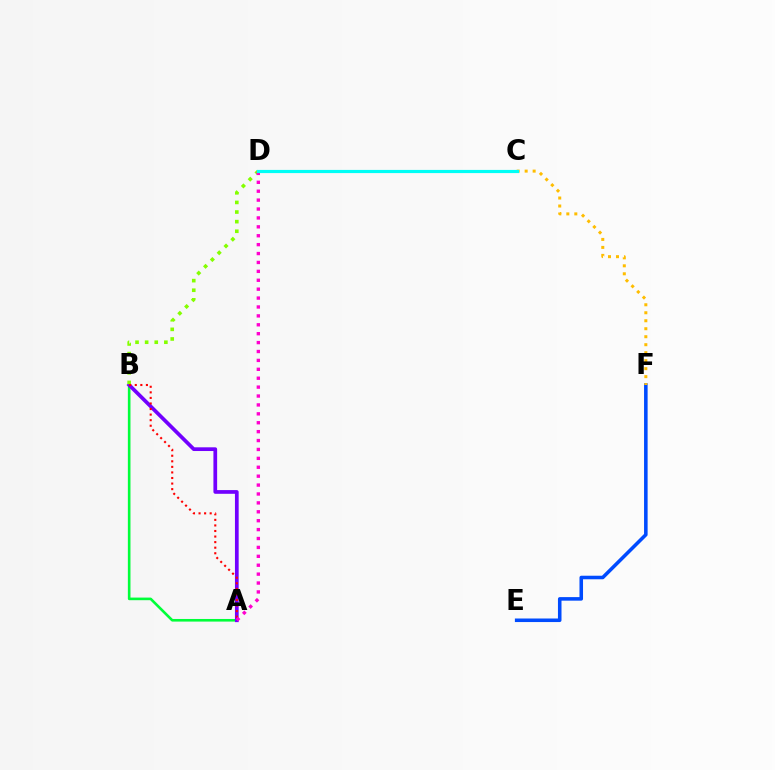{('E', 'F'): [{'color': '#004bff', 'line_style': 'solid', 'thickness': 2.56}], ('C', 'F'): [{'color': '#ffbd00', 'line_style': 'dotted', 'thickness': 2.17}], ('A', 'B'): [{'color': '#00ff39', 'line_style': 'solid', 'thickness': 1.88}, {'color': '#7200ff', 'line_style': 'solid', 'thickness': 2.67}, {'color': '#ff0000', 'line_style': 'dotted', 'thickness': 1.51}], ('B', 'D'): [{'color': '#84ff00', 'line_style': 'dotted', 'thickness': 2.61}], ('A', 'D'): [{'color': '#ff00cf', 'line_style': 'dotted', 'thickness': 2.42}], ('C', 'D'): [{'color': '#00fff6', 'line_style': 'solid', 'thickness': 2.28}]}